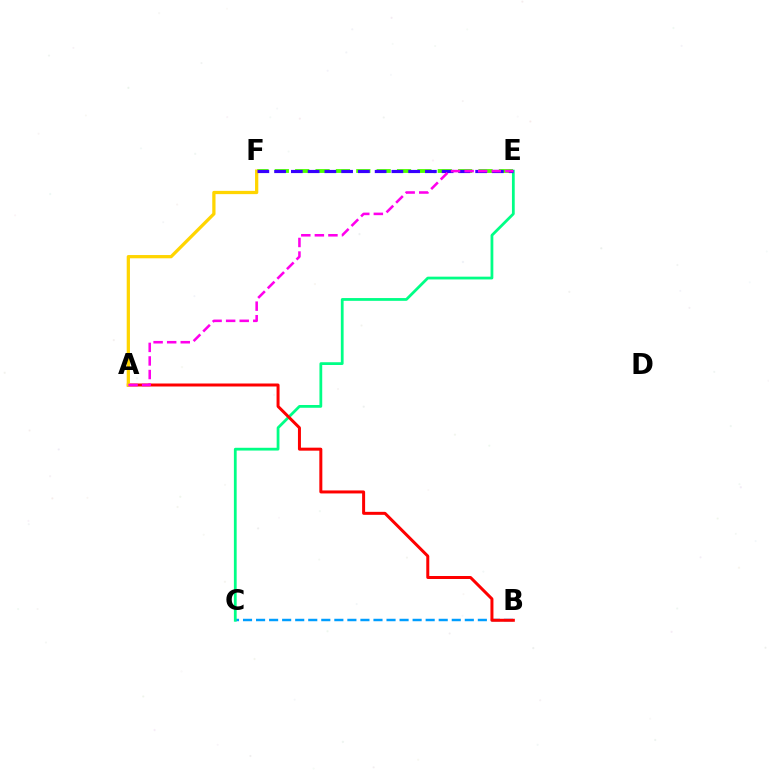{('E', 'F'): [{'color': '#4fff00', 'line_style': 'dashed', 'thickness': 2.77}, {'color': '#3700ff', 'line_style': 'dashed', 'thickness': 2.28}], ('B', 'C'): [{'color': '#009eff', 'line_style': 'dashed', 'thickness': 1.77}], ('C', 'E'): [{'color': '#00ff86', 'line_style': 'solid', 'thickness': 2.0}], ('A', 'B'): [{'color': '#ff0000', 'line_style': 'solid', 'thickness': 2.16}], ('A', 'F'): [{'color': '#ffd500', 'line_style': 'solid', 'thickness': 2.35}], ('A', 'E'): [{'color': '#ff00ed', 'line_style': 'dashed', 'thickness': 1.84}]}